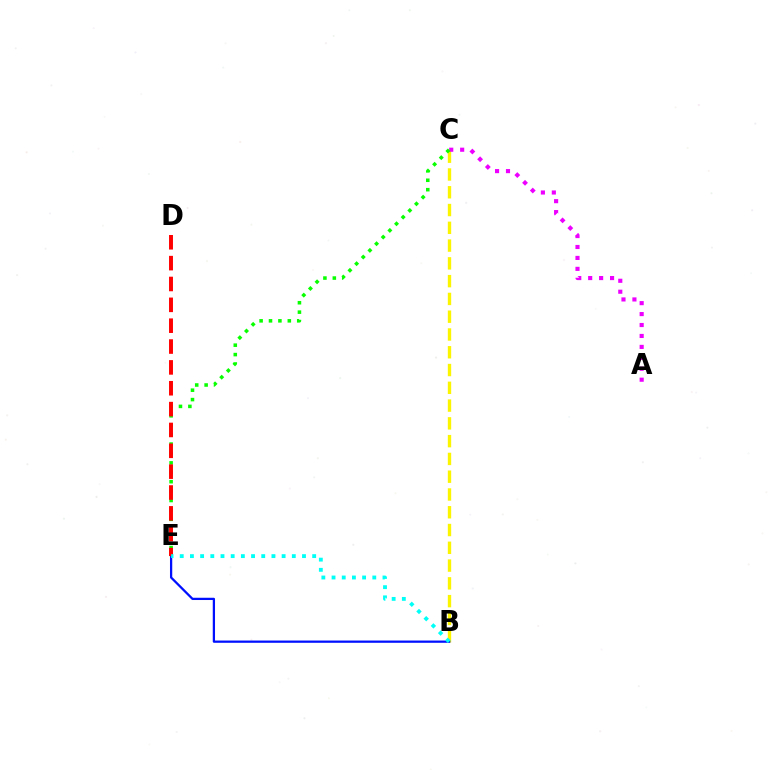{('B', 'C'): [{'color': '#fcf500', 'line_style': 'dashed', 'thickness': 2.42}], ('B', 'E'): [{'color': '#0010ff', 'line_style': 'solid', 'thickness': 1.63}, {'color': '#00fff6', 'line_style': 'dotted', 'thickness': 2.77}], ('A', 'C'): [{'color': '#ee00ff', 'line_style': 'dotted', 'thickness': 2.97}], ('C', 'E'): [{'color': '#08ff00', 'line_style': 'dotted', 'thickness': 2.56}], ('D', 'E'): [{'color': '#ff0000', 'line_style': 'dashed', 'thickness': 2.83}]}